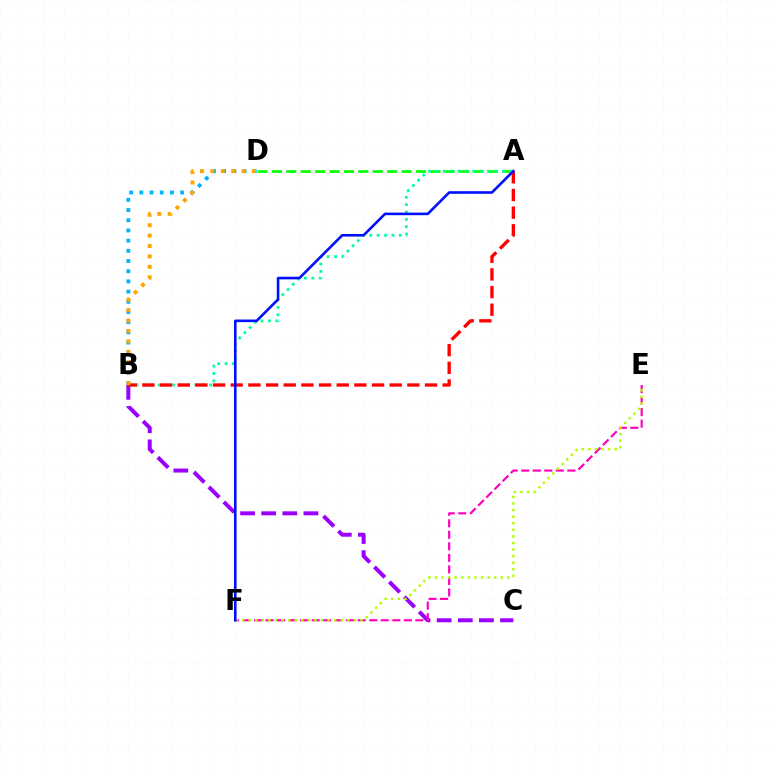{('B', 'D'): [{'color': '#00b5ff', 'line_style': 'dotted', 'thickness': 2.77}, {'color': '#ffa500', 'line_style': 'dotted', 'thickness': 2.83}], ('B', 'C'): [{'color': '#9b00ff', 'line_style': 'dashed', 'thickness': 2.87}], ('A', 'D'): [{'color': '#08ff00', 'line_style': 'dashed', 'thickness': 1.96}], ('A', 'B'): [{'color': '#00ff9d', 'line_style': 'dotted', 'thickness': 2.0}, {'color': '#ff0000', 'line_style': 'dashed', 'thickness': 2.4}], ('E', 'F'): [{'color': '#ff00bd', 'line_style': 'dashed', 'thickness': 1.57}, {'color': '#b3ff00', 'line_style': 'dotted', 'thickness': 1.79}], ('A', 'F'): [{'color': '#0010ff', 'line_style': 'solid', 'thickness': 1.88}]}